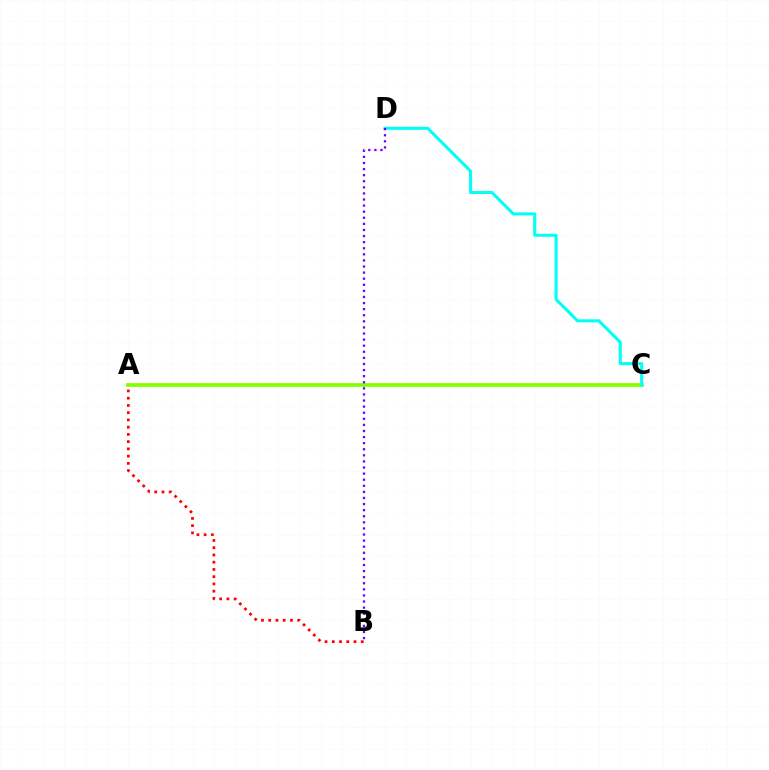{('A', 'C'): [{'color': '#84ff00', 'line_style': 'solid', 'thickness': 2.67}], ('A', 'B'): [{'color': '#ff0000', 'line_style': 'dotted', 'thickness': 1.97}], ('C', 'D'): [{'color': '#00fff6', 'line_style': 'solid', 'thickness': 2.2}], ('B', 'D'): [{'color': '#7200ff', 'line_style': 'dotted', 'thickness': 1.65}]}